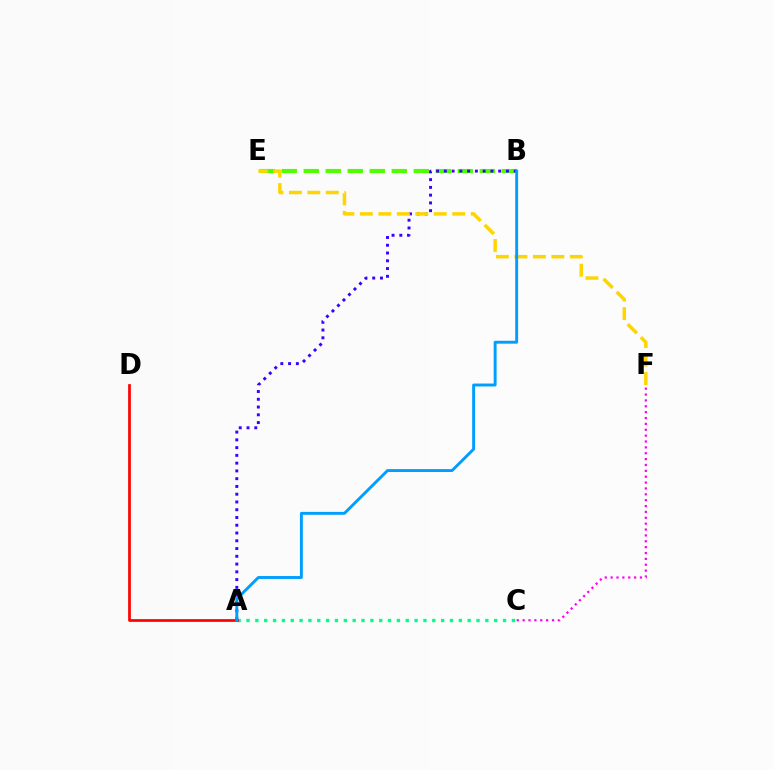{('C', 'F'): [{'color': '#ff00ed', 'line_style': 'dotted', 'thickness': 1.59}], ('B', 'E'): [{'color': '#4fff00', 'line_style': 'dashed', 'thickness': 2.99}], ('A', 'B'): [{'color': '#3700ff', 'line_style': 'dotted', 'thickness': 2.11}, {'color': '#009eff', 'line_style': 'solid', 'thickness': 2.09}], ('E', 'F'): [{'color': '#ffd500', 'line_style': 'dashed', 'thickness': 2.51}], ('A', 'C'): [{'color': '#00ff86', 'line_style': 'dotted', 'thickness': 2.4}], ('A', 'D'): [{'color': '#ff0000', 'line_style': 'solid', 'thickness': 1.96}]}